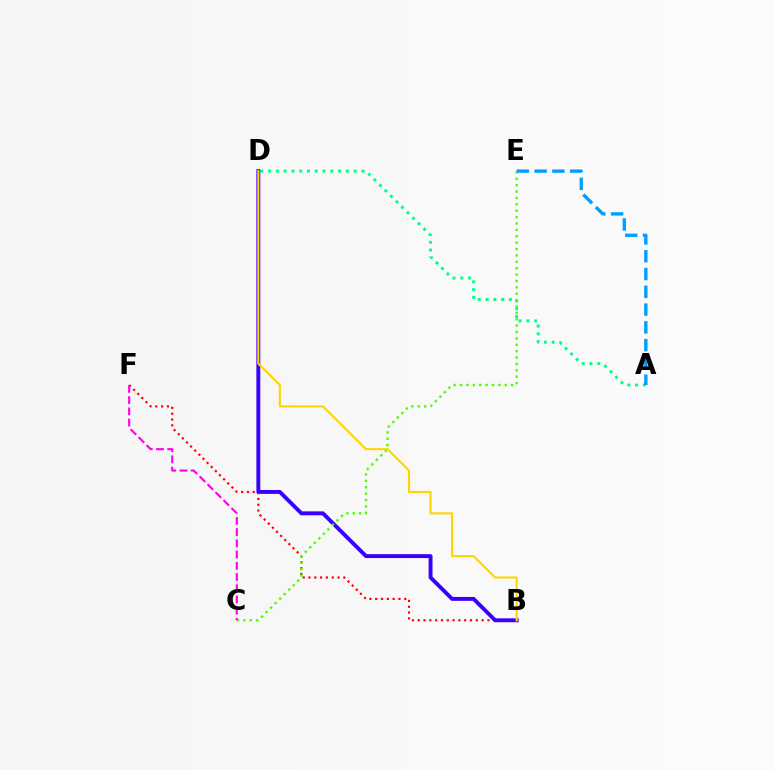{('A', 'D'): [{'color': '#00ff86', 'line_style': 'dotted', 'thickness': 2.11}], ('B', 'F'): [{'color': '#ff0000', 'line_style': 'dotted', 'thickness': 1.58}], ('B', 'D'): [{'color': '#3700ff', 'line_style': 'solid', 'thickness': 2.82}, {'color': '#ffd500', 'line_style': 'solid', 'thickness': 1.51}], ('C', 'E'): [{'color': '#4fff00', 'line_style': 'dotted', 'thickness': 1.73}], ('A', 'E'): [{'color': '#009eff', 'line_style': 'dashed', 'thickness': 2.41}], ('C', 'F'): [{'color': '#ff00ed', 'line_style': 'dashed', 'thickness': 1.52}]}